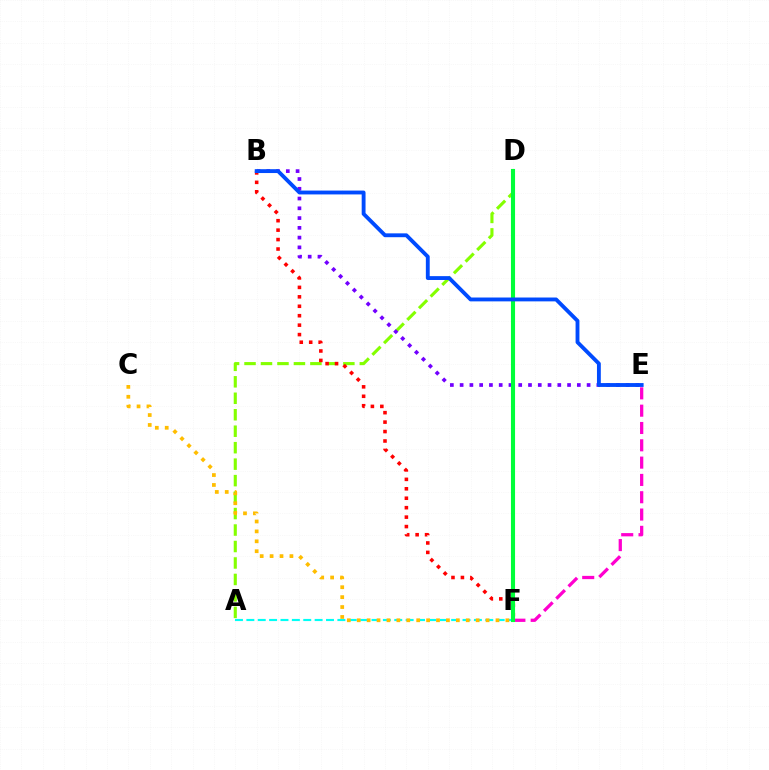{('A', 'F'): [{'color': '#00fff6', 'line_style': 'dashed', 'thickness': 1.55}], ('E', 'F'): [{'color': '#ff00cf', 'line_style': 'dashed', 'thickness': 2.35}], ('A', 'D'): [{'color': '#84ff00', 'line_style': 'dashed', 'thickness': 2.24}], ('B', 'E'): [{'color': '#7200ff', 'line_style': 'dotted', 'thickness': 2.65}, {'color': '#004bff', 'line_style': 'solid', 'thickness': 2.77}], ('B', 'F'): [{'color': '#ff0000', 'line_style': 'dotted', 'thickness': 2.57}], ('D', 'F'): [{'color': '#00ff39', 'line_style': 'solid', 'thickness': 2.95}], ('C', 'F'): [{'color': '#ffbd00', 'line_style': 'dotted', 'thickness': 2.69}]}